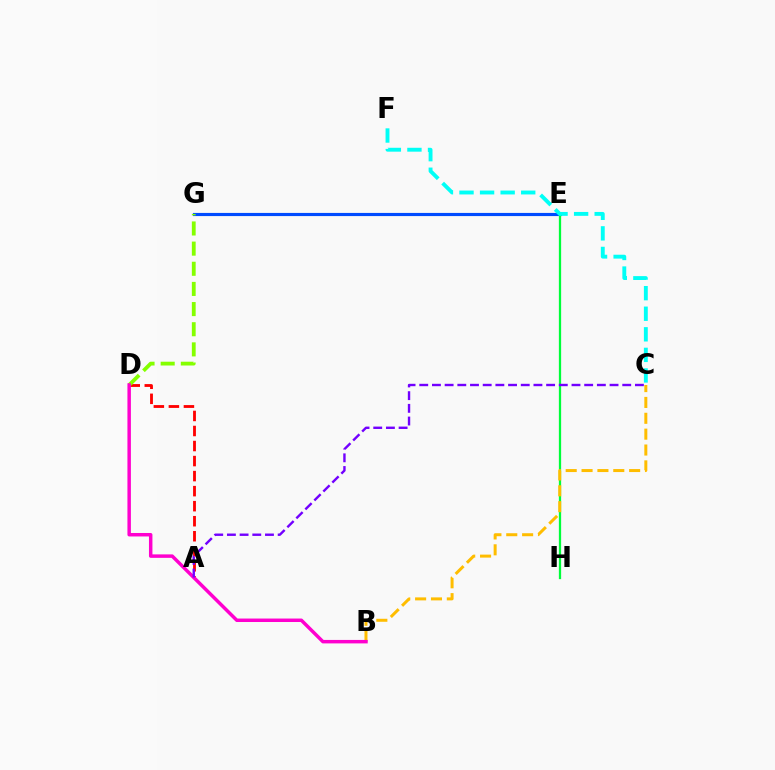{('E', 'G'): [{'color': '#004bff', 'line_style': 'solid', 'thickness': 2.27}], ('E', 'H'): [{'color': '#00ff39', 'line_style': 'solid', 'thickness': 1.63}], ('B', 'C'): [{'color': '#ffbd00', 'line_style': 'dashed', 'thickness': 2.15}], ('C', 'F'): [{'color': '#00fff6', 'line_style': 'dashed', 'thickness': 2.79}], ('A', 'D'): [{'color': '#ff0000', 'line_style': 'dashed', 'thickness': 2.04}], ('D', 'G'): [{'color': '#84ff00', 'line_style': 'dashed', 'thickness': 2.74}], ('B', 'D'): [{'color': '#ff00cf', 'line_style': 'solid', 'thickness': 2.5}], ('A', 'C'): [{'color': '#7200ff', 'line_style': 'dashed', 'thickness': 1.72}]}